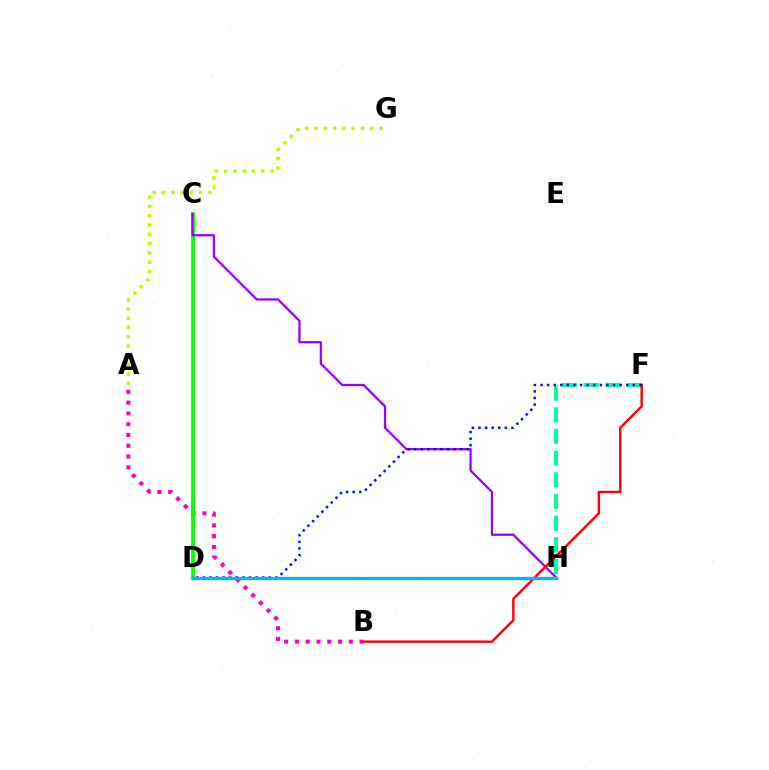{('F', 'H'): [{'color': '#00ff9d', 'line_style': 'dashed', 'thickness': 2.94}], ('C', 'D'): [{'color': '#ffa500', 'line_style': 'dotted', 'thickness': 2.26}, {'color': '#08ff00', 'line_style': 'solid', 'thickness': 2.75}], ('A', 'B'): [{'color': '#ff00bd', 'line_style': 'dotted', 'thickness': 2.93}], ('C', 'H'): [{'color': '#9b00ff', 'line_style': 'solid', 'thickness': 1.63}], ('B', 'F'): [{'color': '#ff0000', 'line_style': 'solid', 'thickness': 1.74}], ('D', 'F'): [{'color': '#0010ff', 'line_style': 'dotted', 'thickness': 1.79}], ('D', 'H'): [{'color': '#00b5ff', 'line_style': 'solid', 'thickness': 2.37}], ('A', 'G'): [{'color': '#b3ff00', 'line_style': 'dotted', 'thickness': 2.52}]}